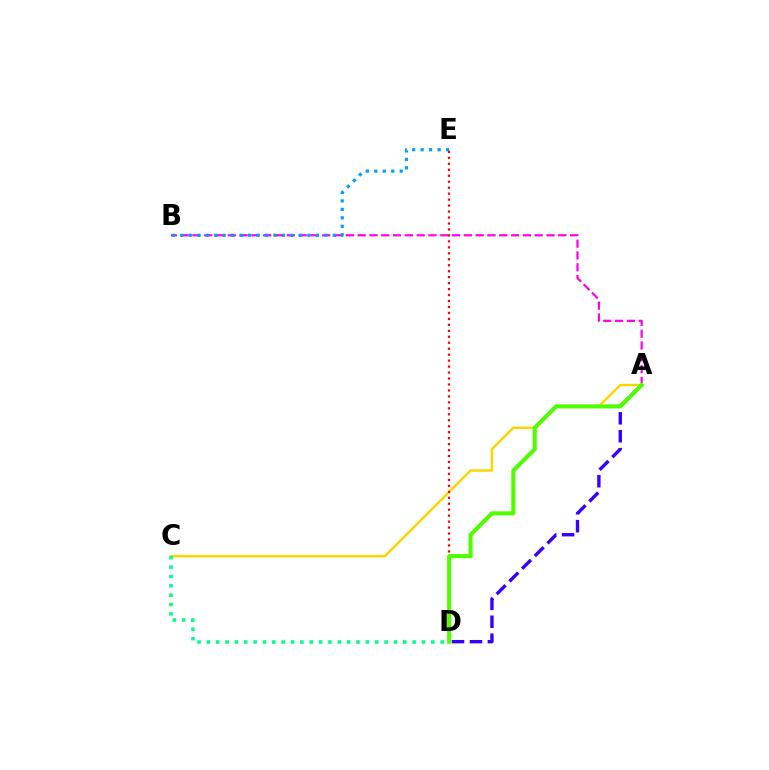{('A', 'B'): [{'color': '#ff00ed', 'line_style': 'dashed', 'thickness': 1.6}], ('A', 'C'): [{'color': '#ffd500', 'line_style': 'solid', 'thickness': 1.77}], ('A', 'D'): [{'color': '#3700ff', 'line_style': 'dashed', 'thickness': 2.44}, {'color': '#4fff00', 'line_style': 'solid', 'thickness': 2.94}], ('B', 'E'): [{'color': '#009eff', 'line_style': 'dotted', 'thickness': 2.3}], ('C', 'D'): [{'color': '#00ff86', 'line_style': 'dotted', 'thickness': 2.54}], ('D', 'E'): [{'color': '#ff0000', 'line_style': 'dotted', 'thickness': 1.62}]}